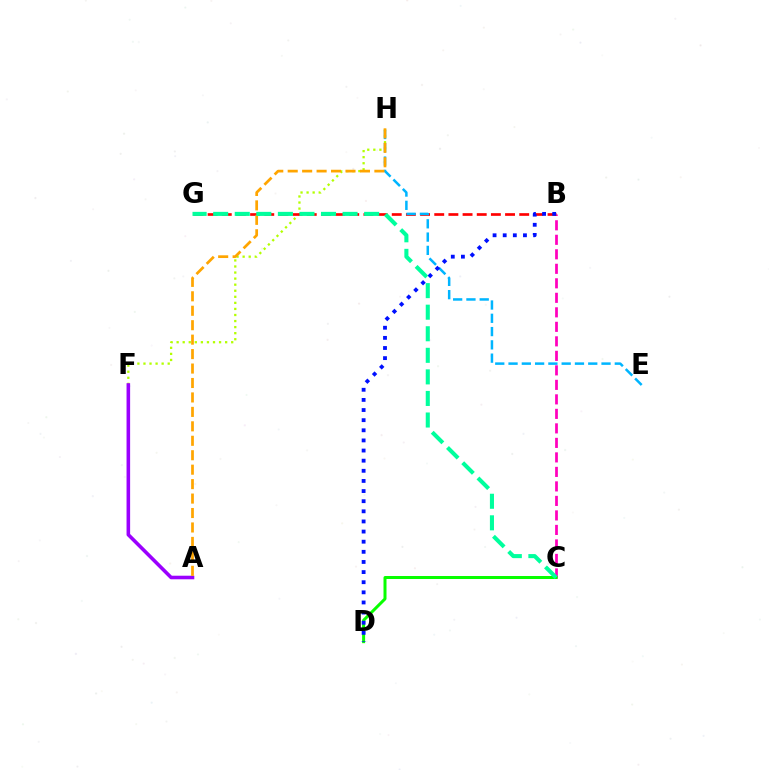{('F', 'H'): [{'color': '#b3ff00', 'line_style': 'dotted', 'thickness': 1.65}], ('B', 'C'): [{'color': '#ff00bd', 'line_style': 'dashed', 'thickness': 1.97}], ('B', 'G'): [{'color': '#ff0000', 'line_style': 'dashed', 'thickness': 1.92}], ('A', 'F'): [{'color': '#9b00ff', 'line_style': 'solid', 'thickness': 2.58}], ('C', 'D'): [{'color': '#08ff00', 'line_style': 'solid', 'thickness': 2.16}], ('E', 'H'): [{'color': '#00b5ff', 'line_style': 'dashed', 'thickness': 1.8}], ('B', 'D'): [{'color': '#0010ff', 'line_style': 'dotted', 'thickness': 2.75}], ('A', 'H'): [{'color': '#ffa500', 'line_style': 'dashed', 'thickness': 1.96}], ('C', 'G'): [{'color': '#00ff9d', 'line_style': 'dashed', 'thickness': 2.93}]}